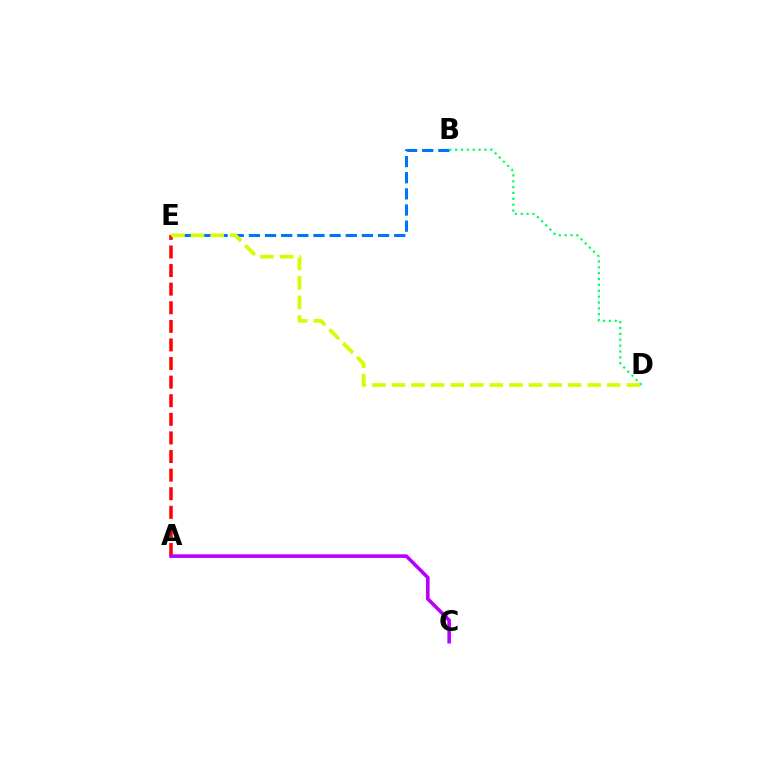{('A', 'E'): [{'color': '#ff0000', 'line_style': 'dashed', 'thickness': 2.53}], ('B', 'E'): [{'color': '#0074ff', 'line_style': 'dashed', 'thickness': 2.19}], ('A', 'C'): [{'color': '#b900ff', 'line_style': 'solid', 'thickness': 2.59}], ('D', 'E'): [{'color': '#d1ff00', 'line_style': 'dashed', 'thickness': 2.66}], ('B', 'D'): [{'color': '#00ff5c', 'line_style': 'dotted', 'thickness': 1.59}]}